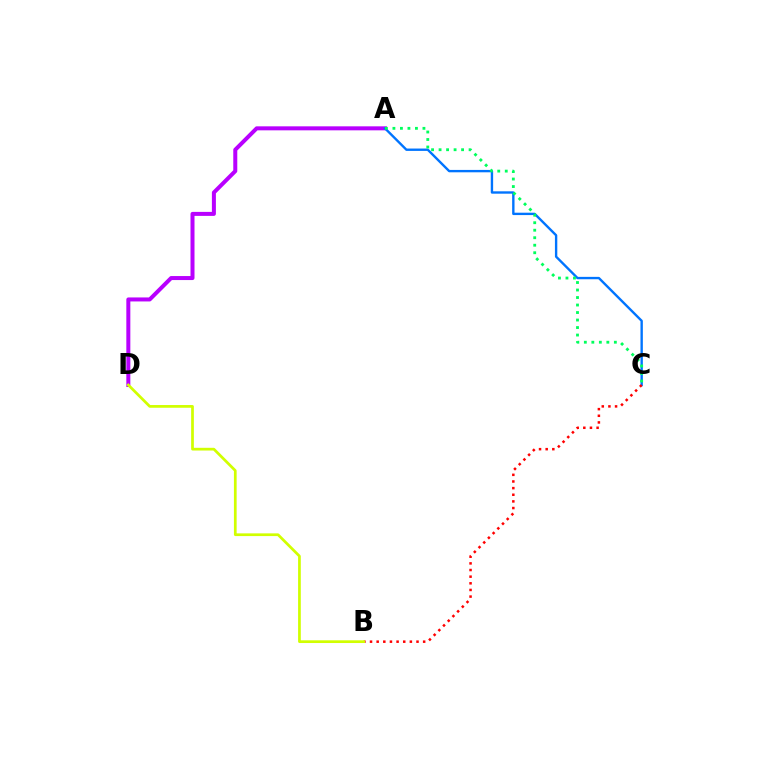{('A', 'D'): [{'color': '#b900ff', 'line_style': 'solid', 'thickness': 2.88}], ('A', 'C'): [{'color': '#0074ff', 'line_style': 'solid', 'thickness': 1.71}, {'color': '#00ff5c', 'line_style': 'dotted', 'thickness': 2.04}], ('B', 'C'): [{'color': '#ff0000', 'line_style': 'dotted', 'thickness': 1.8}], ('B', 'D'): [{'color': '#d1ff00', 'line_style': 'solid', 'thickness': 1.96}]}